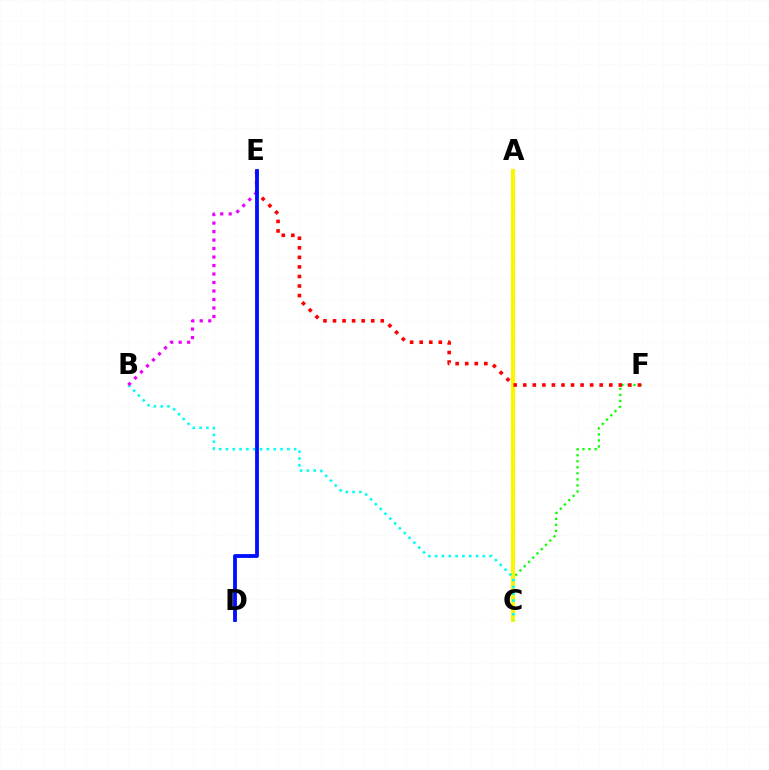{('C', 'F'): [{'color': '#08ff00', 'line_style': 'dotted', 'thickness': 1.64}], ('A', 'C'): [{'color': '#fcf500', 'line_style': 'solid', 'thickness': 2.96}], ('E', 'F'): [{'color': '#ff0000', 'line_style': 'dotted', 'thickness': 2.6}], ('B', 'C'): [{'color': '#00fff6', 'line_style': 'dotted', 'thickness': 1.85}], ('B', 'E'): [{'color': '#ee00ff', 'line_style': 'dotted', 'thickness': 2.31}], ('D', 'E'): [{'color': '#0010ff', 'line_style': 'solid', 'thickness': 2.75}]}